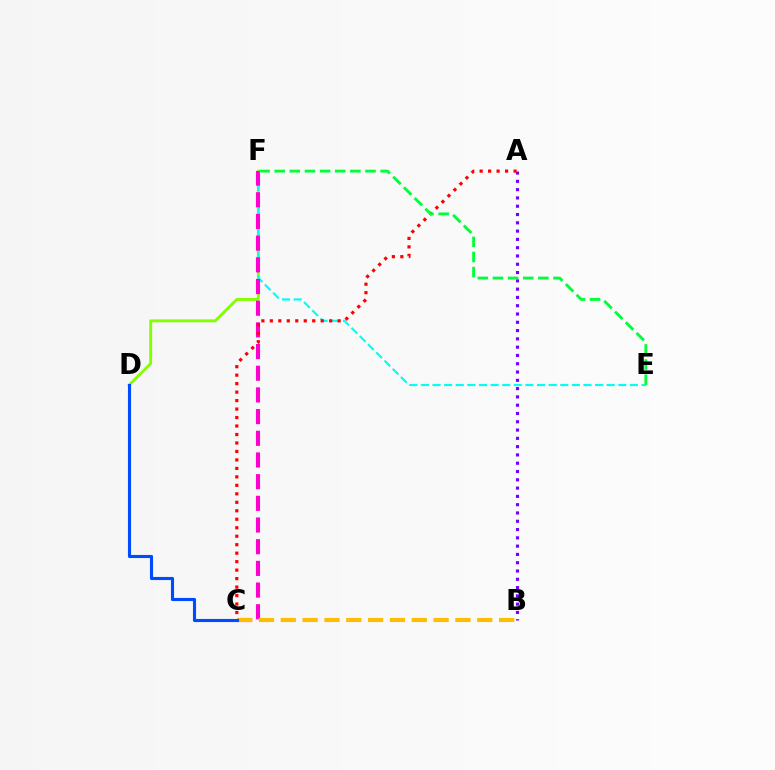{('D', 'F'): [{'color': '#84ff00', 'line_style': 'solid', 'thickness': 2.06}], ('A', 'B'): [{'color': '#7200ff', 'line_style': 'dotted', 'thickness': 2.25}], ('E', 'F'): [{'color': '#00fff6', 'line_style': 'dashed', 'thickness': 1.58}, {'color': '#00ff39', 'line_style': 'dashed', 'thickness': 2.06}], ('C', 'F'): [{'color': '#ff00cf', 'line_style': 'dashed', 'thickness': 2.95}], ('B', 'C'): [{'color': '#ffbd00', 'line_style': 'dashed', 'thickness': 2.97}], ('A', 'C'): [{'color': '#ff0000', 'line_style': 'dotted', 'thickness': 2.3}], ('C', 'D'): [{'color': '#004bff', 'line_style': 'solid', 'thickness': 2.24}]}